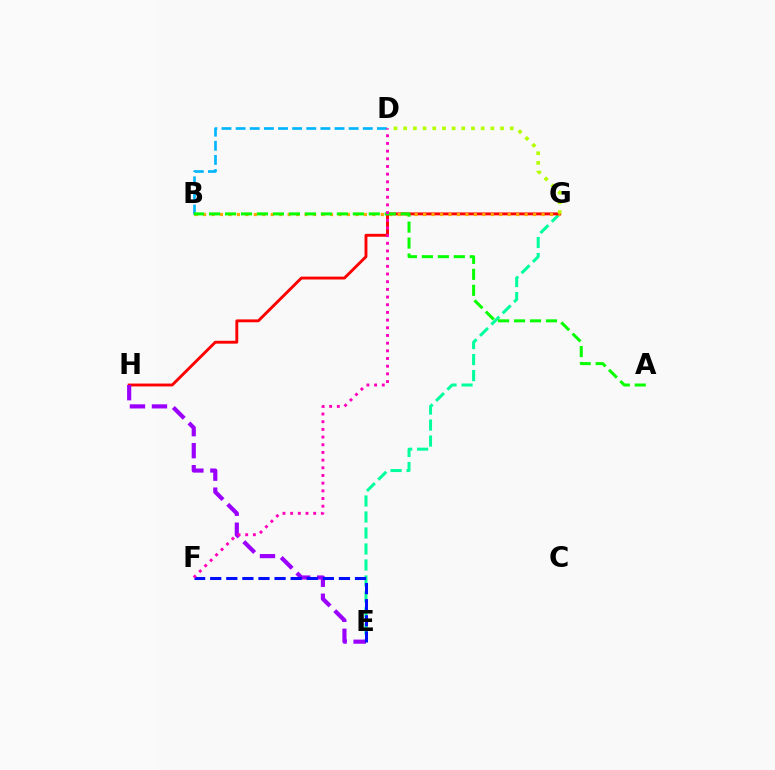{('B', 'D'): [{'color': '#00b5ff', 'line_style': 'dashed', 'thickness': 1.92}], ('E', 'G'): [{'color': '#00ff9d', 'line_style': 'dashed', 'thickness': 2.17}], ('G', 'H'): [{'color': '#ff0000', 'line_style': 'solid', 'thickness': 2.07}], ('D', 'G'): [{'color': '#b3ff00', 'line_style': 'dotted', 'thickness': 2.63}], ('E', 'H'): [{'color': '#9b00ff', 'line_style': 'dashed', 'thickness': 2.99}], ('B', 'G'): [{'color': '#ffa500', 'line_style': 'dotted', 'thickness': 2.3}], ('A', 'B'): [{'color': '#08ff00', 'line_style': 'dashed', 'thickness': 2.17}], ('E', 'F'): [{'color': '#0010ff', 'line_style': 'dashed', 'thickness': 2.19}], ('D', 'F'): [{'color': '#ff00bd', 'line_style': 'dotted', 'thickness': 2.09}]}